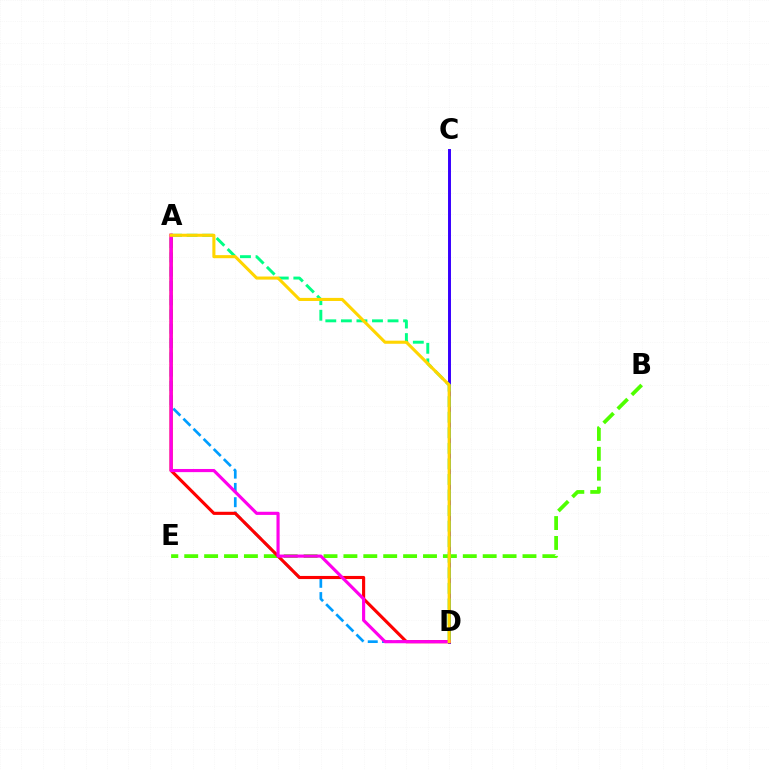{('A', 'D'): [{'color': '#009eff', 'line_style': 'dashed', 'thickness': 1.94}, {'color': '#00ff86', 'line_style': 'dashed', 'thickness': 2.11}, {'color': '#ff0000', 'line_style': 'solid', 'thickness': 2.25}, {'color': '#ff00ed', 'line_style': 'solid', 'thickness': 2.27}, {'color': '#ffd500', 'line_style': 'solid', 'thickness': 2.22}], ('C', 'D'): [{'color': '#3700ff', 'line_style': 'solid', 'thickness': 2.12}], ('B', 'E'): [{'color': '#4fff00', 'line_style': 'dashed', 'thickness': 2.7}]}